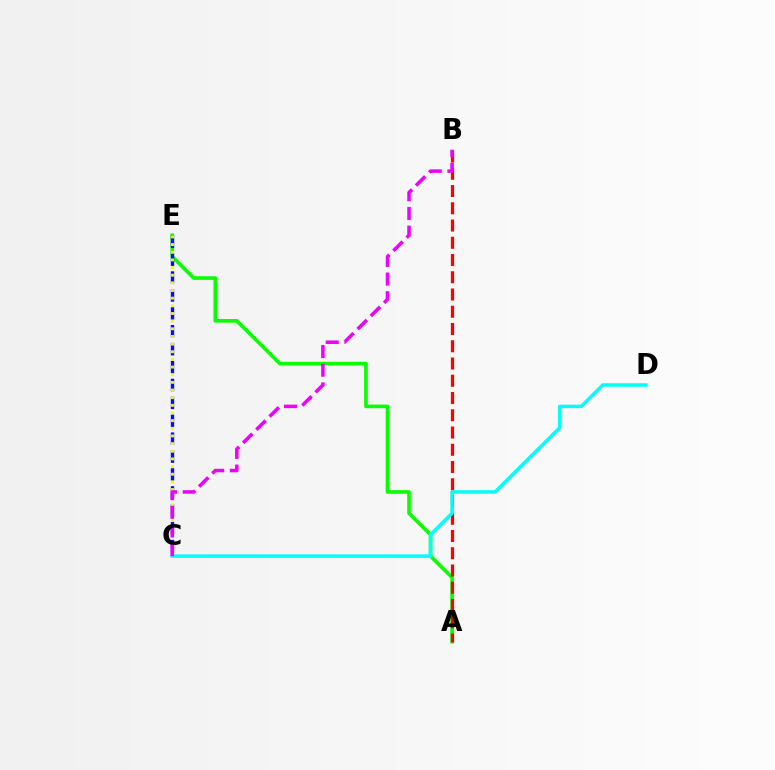{('A', 'E'): [{'color': '#08ff00', 'line_style': 'solid', 'thickness': 2.61}], ('C', 'E'): [{'color': '#0010ff', 'line_style': 'dashed', 'thickness': 2.43}, {'color': '#fcf500', 'line_style': 'dotted', 'thickness': 2.08}], ('A', 'B'): [{'color': '#ff0000', 'line_style': 'dashed', 'thickness': 2.34}], ('C', 'D'): [{'color': '#00fff6', 'line_style': 'solid', 'thickness': 2.51}], ('B', 'C'): [{'color': '#ee00ff', 'line_style': 'dashed', 'thickness': 2.53}]}